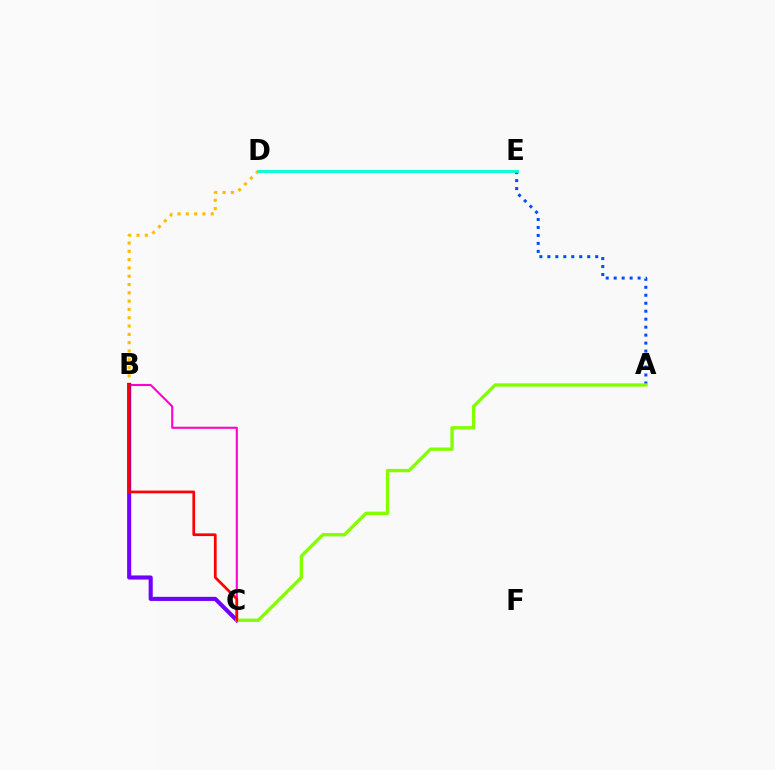{('D', 'E'): [{'color': '#00ff39', 'line_style': 'solid', 'thickness': 1.88}, {'color': '#00fff6', 'line_style': 'solid', 'thickness': 1.83}], ('A', 'E'): [{'color': '#004bff', 'line_style': 'dotted', 'thickness': 2.17}], ('B', 'D'): [{'color': '#ffbd00', 'line_style': 'dotted', 'thickness': 2.26}], ('B', 'C'): [{'color': '#ff00cf', 'line_style': 'solid', 'thickness': 1.51}, {'color': '#7200ff', 'line_style': 'solid', 'thickness': 2.95}, {'color': '#ff0000', 'line_style': 'solid', 'thickness': 1.96}], ('A', 'C'): [{'color': '#84ff00', 'line_style': 'solid', 'thickness': 2.42}]}